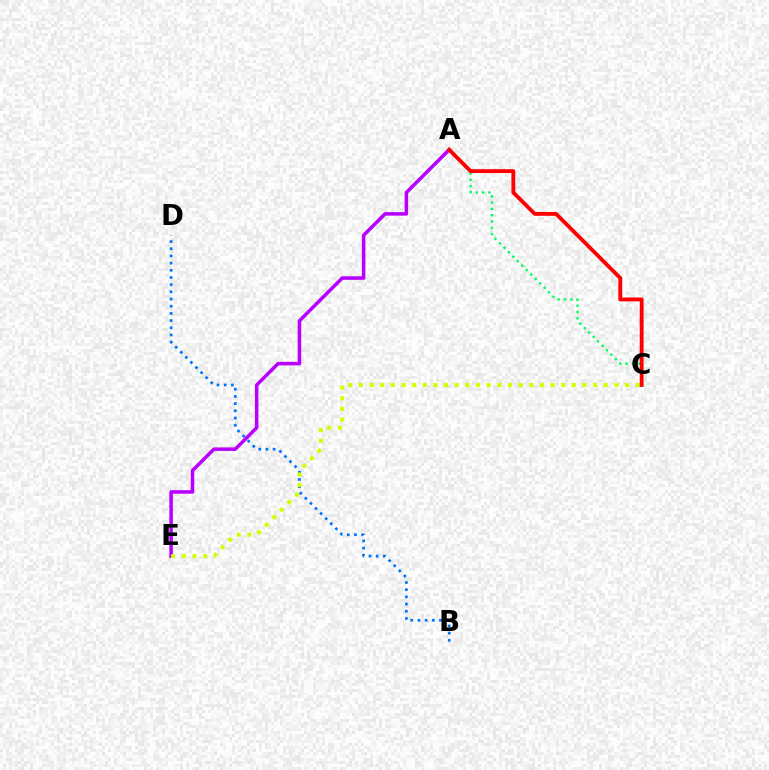{('B', 'D'): [{'color': '#0074ff', 'line_style': 'dotted', 'thickness': 1.95}], ('A', 'C'): [{'color': '#00ff5c', 'line_style': 'dotted', 'thickness': 1.71}, {'color': '#ff0000', 'line_style': 'solid', 'thickness': 2.77}], ('A', 'E'): [{'color': '#b900ff', 'line_style': 'solid', 'thickness': 2.53}], ('C', 'E'): [{'color': '#d1ff00', 'line_style': 'dotted', 'thickness': 2.89}]}